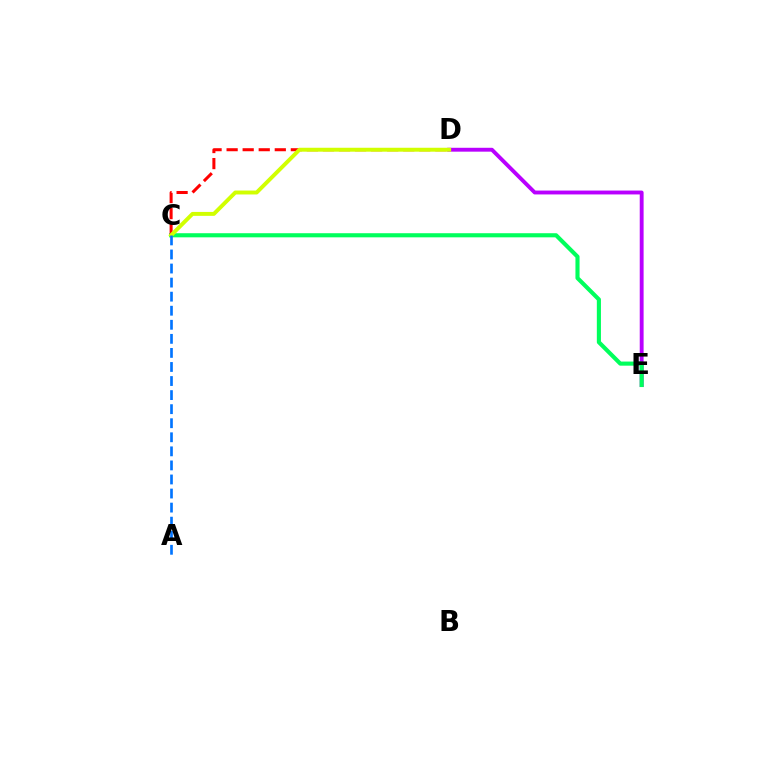{('D', 'E'): [{'color': '#b900ff', 'line_style': 'solid', 'thickness': 2.79}], ('C', 'E'): [{'color': '#00ff5c', 'line_style': 'solid', 'thickness': 2.96}], ('C', 'D'): [{'color': '#ff0000', 'line_style': 'dashed', 'thickness': 2.18}, {'color': '#d1ff00', 'line_style': 'solid', 'thickness': 2.83}], ('A', 'C'): [{'color': '#0074ff', 'line_style': 'dashed', 'thickness': 1.91}]}